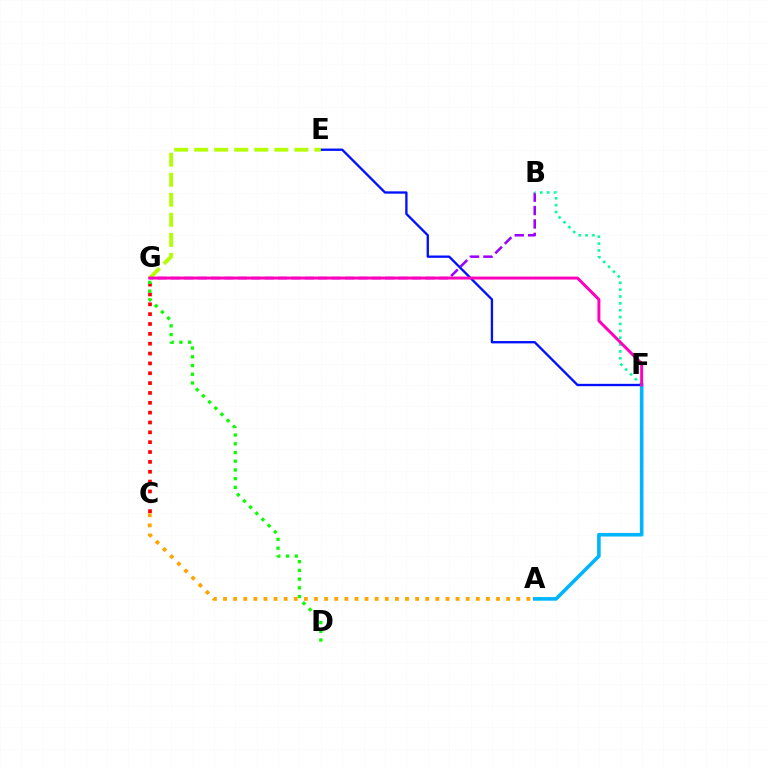{('C', 'G'): [{'color': '#ff0000', 'line_style': 'dotted', 'thickness': 2.68}], ('B', 'G'): [{'color': '#9b00ff', 'line_style': 'dashed', 'thickness': 1.82}], ('D', 'G'): [{'color': '#08ff00', 'line_style': 'dotted', 'thickness': 2.37}], ('B', 'F'): [{'color': '#00ff9d', 'line_style': 'dotted', 'thickness': 1.86}], ('A', 'C'): [{'color': '#ffa500', 'line_style': 'dotted', 'thickness': 2.75}], ('E', 'F'): [{'color': '#0010ff', 'line_style': 'solid', 'thickness': 1.67}], ('E', 'G'): [{'color': '#b3ff00', 'line_style': 'dashed', 'thickness': 2.72}], ('A', 'F'): [{'color': '#00b5ff', 'line_style': 'solid', 'thickness': 2.59}], ('F', 'G'): [{'color': '#ff00bd', 'line_style': 'solid', 'thickness': 2.13}]}